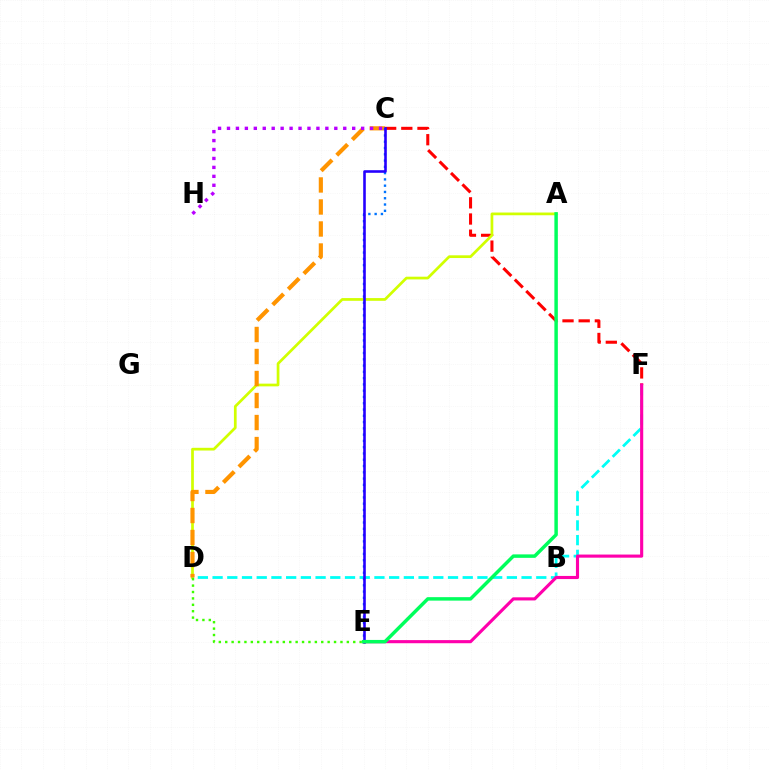{('C', 'F'): [{'color': '#ff0000', 'line_style': 'dashed', 'thickness': 2.2}], ('A', 'D'): [{'color': '#d1ff00', 'line_style': 'solid', 'thickness': 1.96}], ('D', 'F'): [{'color': '#00fff6', 'line_style': 'dashed', 'thickness': 2.0}], ('C', 'D'): [{'color': '#ff9400', 'line_style': 'dashed', 'thickness': 2.99}], ('C', 'E'): [{'color': '#0074ff', 'line_style': 'dotted', 'thickness': 1.71}, {'color': '#2500ff', 'line_style': 'solid', 'thickness': 1.87}], ('C', 'H'): [{'color': '#b900ff', 'line_style': 'dotted', 'thickness': 2.43}], ('E', 'F'): [{'color': '#ff00ac', 'line_style': 'solid', 'thickness': 2.25}], ('D', 'E'): [{'color': '#3dff00', 'line_style': 'dotted', 'thickness': 1.74}], ('A', 'E'): [{'color': '#00ff5c', 'line_style': 'solid', 'thickness': 2.5}]}